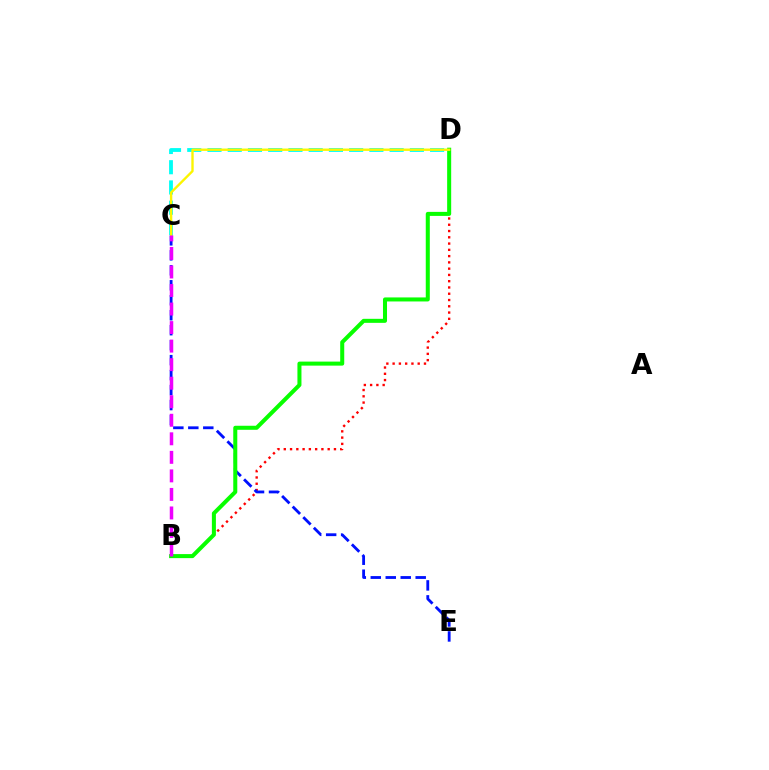{('C', 'D'): [{'color': '#00fff6', 'line_style': 'dashed', 'thickness': 2.75}, {'color': '#fcf500', 'line_style': 'solid', 'thickness': 1.7}], ('B', 'D'): [{'color': '#ff0000', 'line_style': 'dotted', 'thickness': 1.7}, {'color': '#08ff00', 'line_style': 'solid', 'thickness': 2.9}], ('C', 'E'): [{'color': '#0010ff', 'line_style': 'dashed', 'thickness': 2.03}], ('B', 'C'): [{'color': '#ee00ff', 'line_style': 'dashed', 'thickness': 2.52}]}